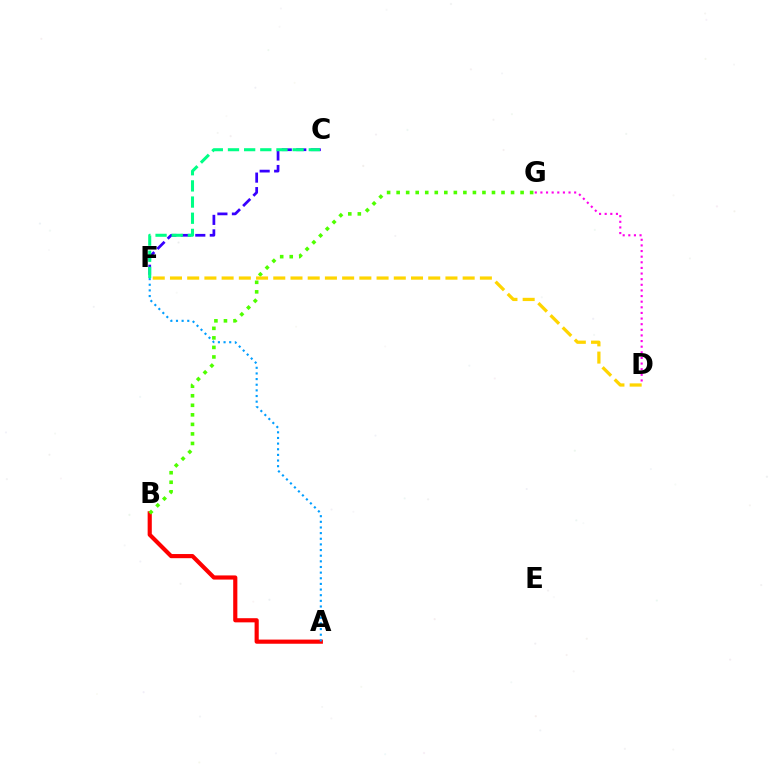{('A', 'B'): [{'color': '#ff0000', 'line_style': 'solid', 'thickness': 2.99}], ('C', 'F'): [{'color': '#3700ff', 'line_style': 'dashed', 'thickness': 1.97}, {'color': '#00ff86', 'line_style': 'dashed', 'thickness': 2.2}], ('D', 'G'): [{'color': '#ff00ed', 'line_style': 'dotted', 'thickness': 1.53}], ('B', 'G'): [{'color': '#4fff00', 'line_style': 'dotted', 'thickness': 2.59}], ('D', 'F'): [{'color': '#ffd500', 'line_style': 'dashed', 'thickness': 2.34}], ('A', 'F'): [{'color': '#009eff', 'line_style': 'dotted', 'thickness': 1.53}]}